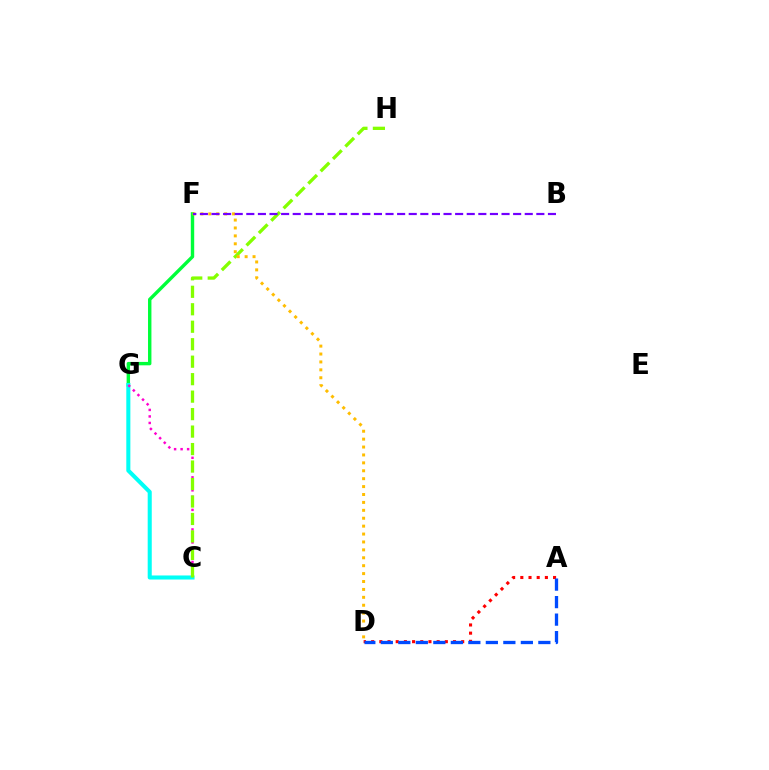{('F', 'G'): [{'color': '#00ff39', 'line_style': 'solid', 'thickness': 2.45}], ('C', 'G'): [{'color': '#00fff6', 'line_style': 'solid', 'thickness': 2.92}, {'color': '#ff00cf', 'line_style': 'dotted', 'thickness': 1.77}], ('C', 'H'): [{'color': '#84ff00', 'line_style': 'dashed', 'thickness': 2.37}], ('D', 'F'): [{'color': '#ffbd00', 'line_style': 'dotted', 'thickness': 2.15}], ('A', 'D'): [{'color': '#ff0000', 'line_style': 'dotted', 'thickness': 2.22}, {'color': '#004bff', 'line_style': 'dashed', 'thickness': 2.38}], ('B', 'F'): [{'color': '#7200ff', 'line_style': 'dashed', 'thickness': 1.58}]}